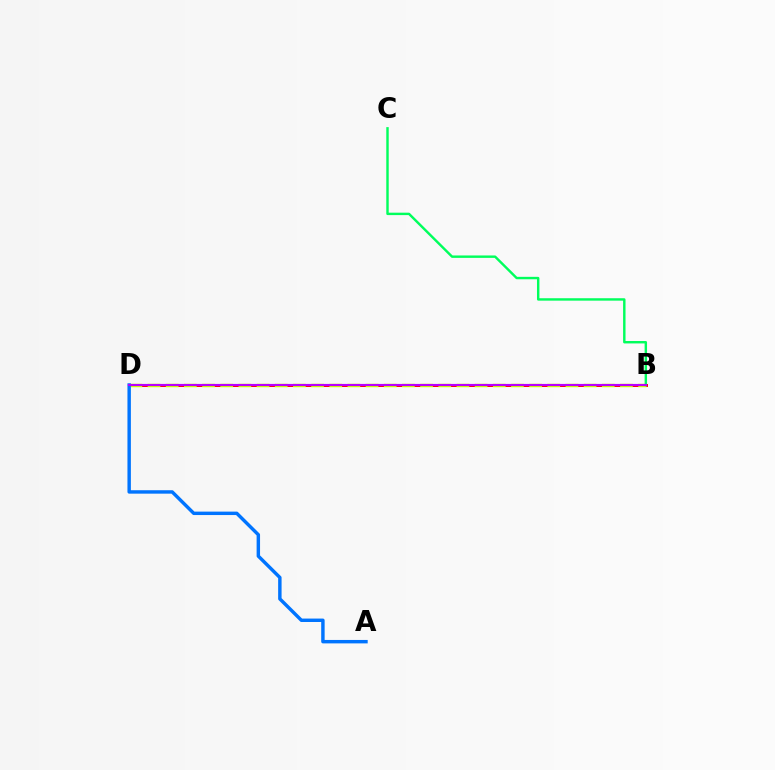{('B', 'D'): [{'color': '#ff0000', 'line_style': 'solid', 'thickness': 2.12}, {'color': '#d1ff00', 'line_style': 'dashed', 'thickness': 2.47}, {'color': '#b900ff', 'line_style': 'solid', 'thickness': 1.54}], ('B', 'C'): [{'color': '#00ff5c', 'line_style': 'solid', 'thickness': 1.74}], ('A', 'D'): [{'color': '#0074ff', 'line_style': 'solid', 'thickness': 2.47}]}